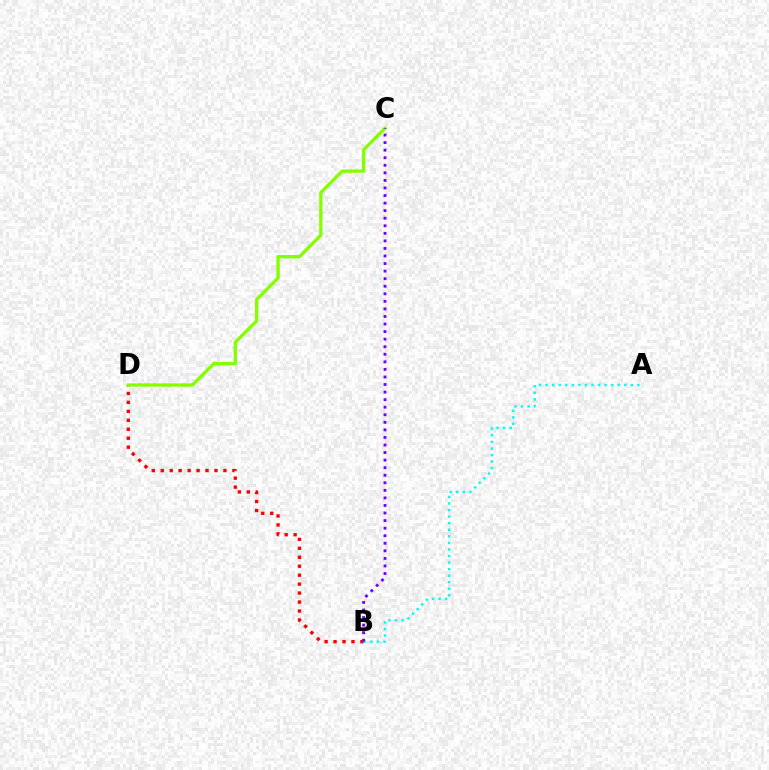{('B', 'D'): [{'color': '#ff0000', 'line_style': 'dotted', 'thickness': 2.43}], ('A', 'B'): [{'color': '#00fff6', 'line_style': 'dotted', 'thickness': 1.78}], ('C', 'D'): [{'color': '#84ff00', 'line_style': 'solid', 'thickness': 2.38}], ('B', 'C'): [{'color': '#7200ff', 'line_style': 'dotted', 'thickness': 2.05}]}